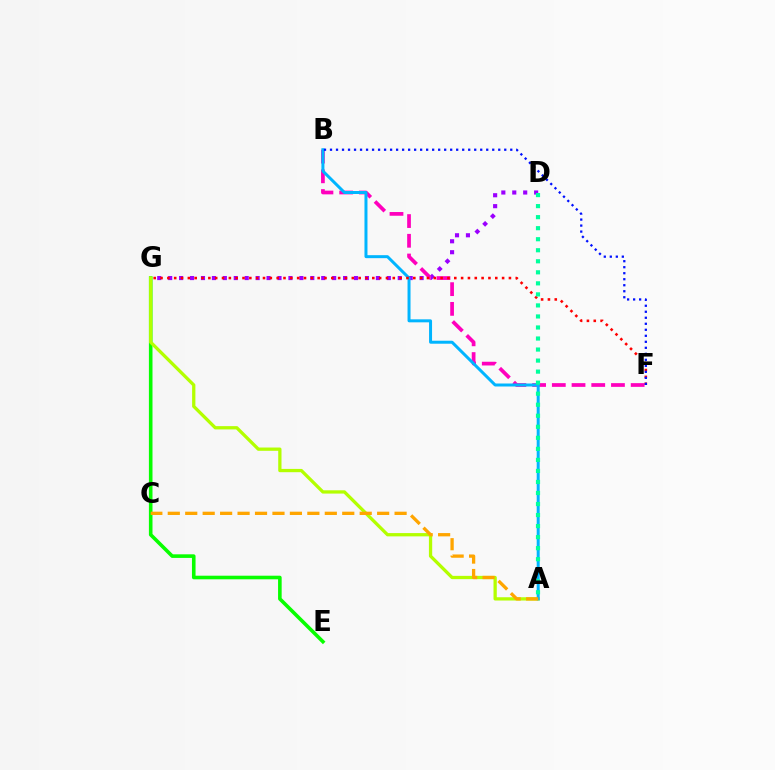{('D', 'G'): [{'color': '#9b00ff', 'line_style': 'dotted', 'thickness': 2.97}], ('B', 'F'): [{'color': '#ff00bd', 'line_style': 'dashed', 'thickness': 2.68}, {'color': '#0010ff', 'line_style': 'dotted', 'thickness': 1.63}], ('E', 'G'): [{'color': '#08ff00', 'line_style': 'solid', 'thickness': 2.59}], ('A', 'G'): [{'color': '#b3ff00', 'line_style': 'solid', 'thickness': 2.36}], ('A', 'B'): [{'color': '#00b5ff', 'line_style': 'solid', 'thickness': 2.15}], ('F', 'G'): [{'color': '#ff0000', 'line_style': 'dotted', 'thickness': 1.86}], ('A', 'D'): [{'color': '#00ff9d', 'line_style': 'dotted', 'thickness': 3.0}], ('A', 'C'): [{'color': '#ffa500', 'line_style': 'dashed', 'thickness': 2.37}]}